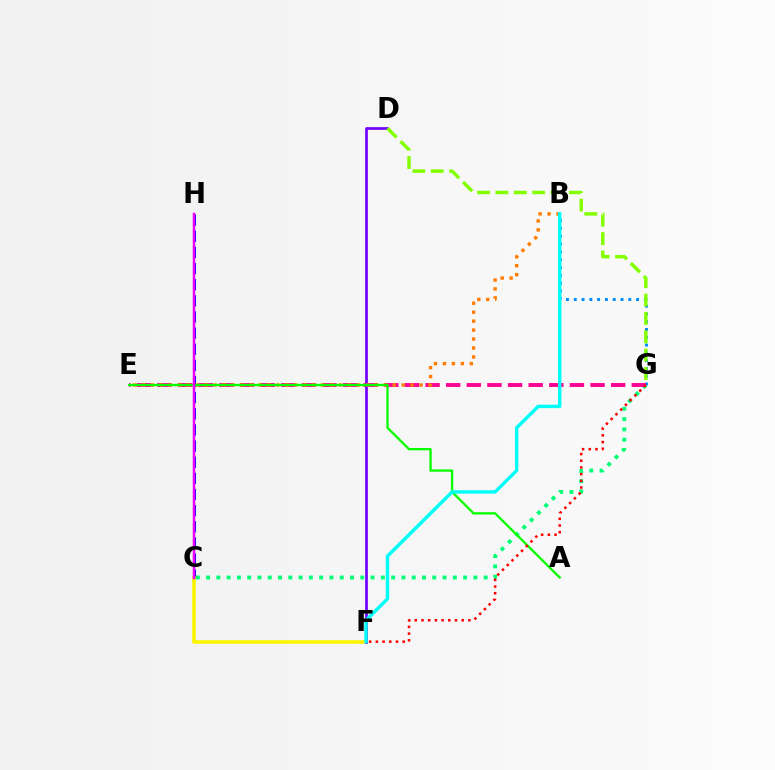{('B', 'G'): [{'color': '#008cff', 'line_style': 'dotted', 'thickness': 2.12}], ('C', 'G'): [{'color': '#00ff74', 'line_style': 'dotted', 'thickness': 2.79}], ('C', 'H'): [{'color': '#0010ff', 'line_style': 'dashed', 'thickness': 2.19}, {'color': '#ee00ff', 'line_style': 'solid', 'thickness': 1.79}], ('E', 'G'): [{'color': '#ff0094', 'line_style': 'dashed', 'thickness': 2.8}], ('C', 'F'): [{'color': '#fcf500', 'line_style': 'solid', 'thickness': 2.56}], ('D', 'F'): [{'color': '#7200ff', 'line_style': 'solid', 'thickness': 1.95}], ('D', 'G'): [{'color': '#84ff00', 'line_style': 'dashed', 'thickness': 2.5}], ('B', 'E'): [{'color': '#ff7c00', 'line_style': 'dotted', 'thickness': 2.43}], ('A', 'E'): [{'color': '#08ff00', 'line_style': 'solid', 'thickness': 1.67}], ('F', 'G'): [{'color': '#ff0000', 'line_style': 'dotted', 'thickness': 1.82}], ('B', 'F'): [{'color': '#00fff6', 'line_style': 'solid', 'thickness': 2.47}]}